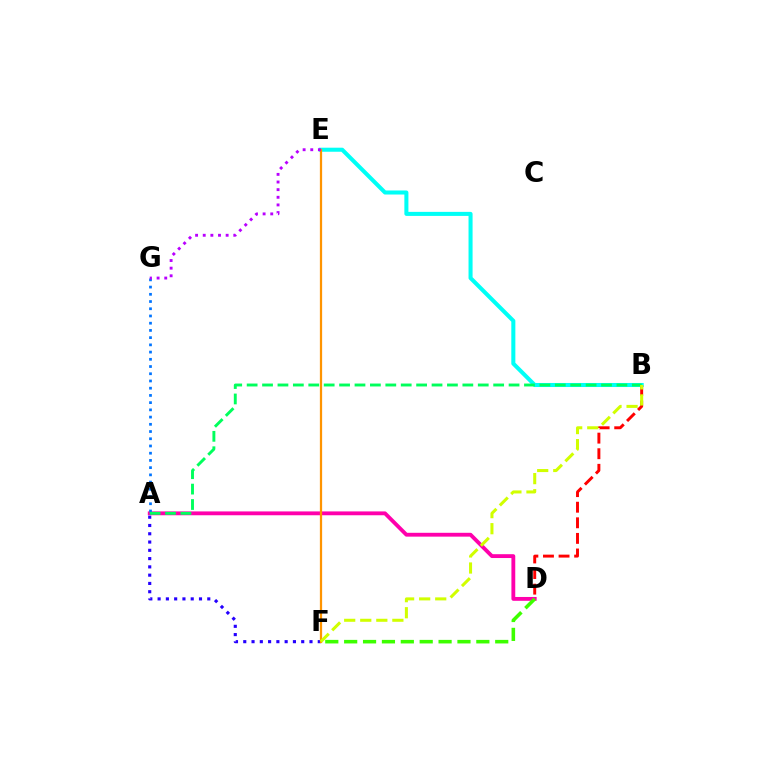{('B', 'E'): [{'color': '#00fff6', 'line_style': 'solid', 'thickness': 2.91}], ('A', 'D'): [{'color': '#ff00ac', 'line_style': 'solid', 'thickness': 2.77}], ('A', 'G'): [{'color': '#0074ff', 'line_style': 'dotted', 'thickness': 1.96}], ('A', 'F'): [{'color': '#2500ff', 'line_style': 'dotted', 'thickness': 2.25}], ('B', 'D'): [{'color': '#ff0000', 'line_style': 'dashed', 'thickness': 2.12}], ('D', 'F'): [{'color': '#3dff00', 'line_style': 'dashed', 'thickness': 2.57}], ('E', 'F'): [{'color': '#ff9400', 'line_style': 'solid', 'thickness': 1.62}], ('A', 'B'): [{'color': '#00ff5c', 'line_style': 'dashed', 'thickness': 2.09}], ('E', 'G'): [{'color': '#b900ff', 'line_style': 'dotted', 'thickness': 2.08}], ('B', 'F'): [{'color': '#d1ff00', 'line_style': 'dashed', 'thickness': 2.18}]}